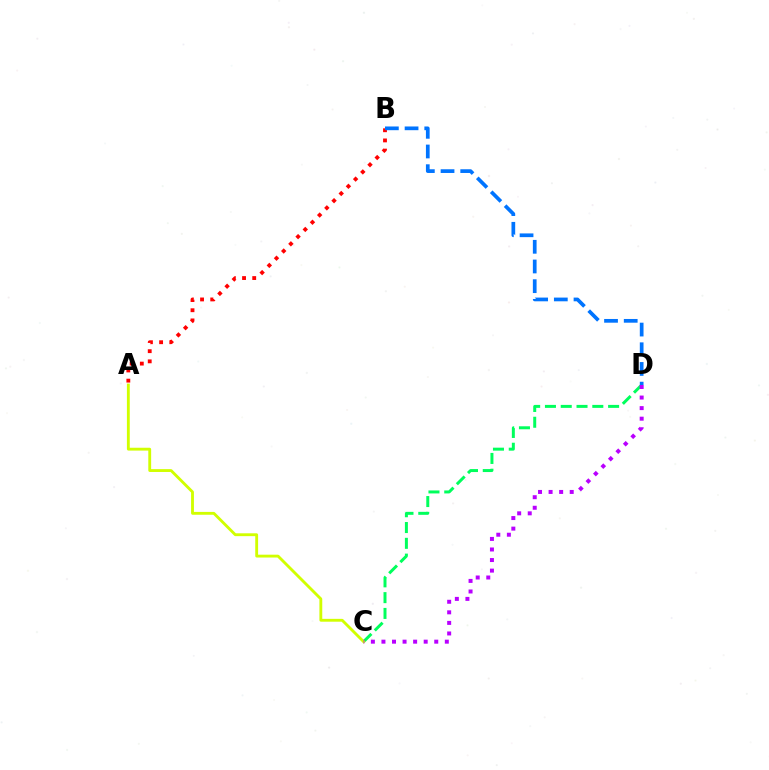{('C', 'D'): [{'color': '#00ff5c', 'line_style': 'dashed', 'thickness': 2.15}, {'color': '#b900ff', 'line_style': 'dotted', 'thickness': 2.87}], ('A', 'C'): [{'color': '#d1ff00', 'line_style': 'solid', 'thickness': 2.05}], ('A', 'B'): [{'color': '#ff0000', 'line_style': 'dotted', 'thickness': 2.76}], ('B', 'D'): [{'color': '#0074ff', 'line_style': 'dashed', 'thickness': 2.67}]}